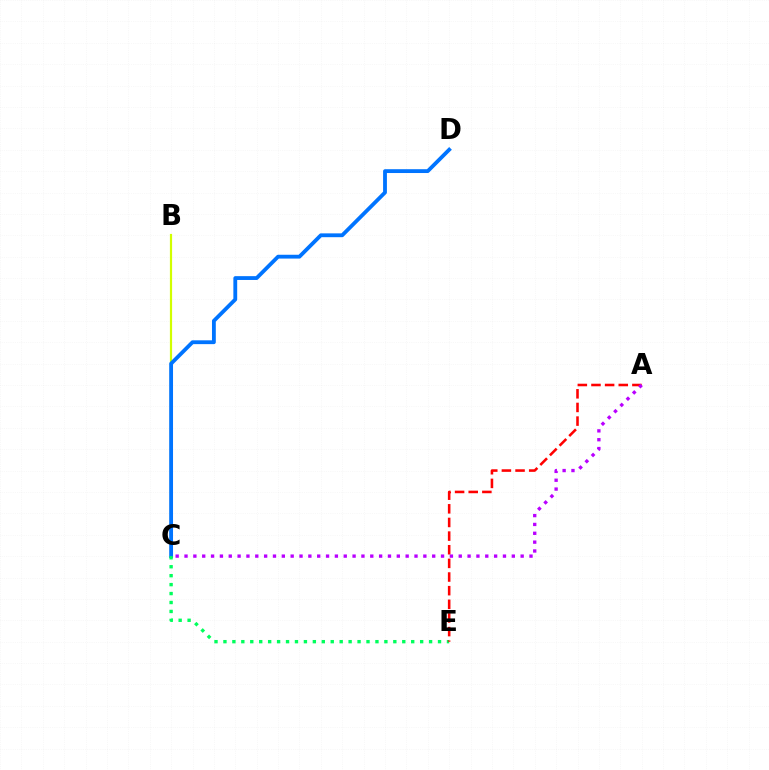{('B', 'C'): [{'color': '#d1ff00', 'line_style': 'solid', 'thickness': 1.58}], ('C', 'D'): [{'color': '#0074ff', 'line_style': 'solid', 'thickness': 2.75}], ('C', 'E'): [{'color': '#00ff5c', 'line_style': 'dotted', 'thickness': 2.43}], ('A', 'E'): [{'color': '#ff0000', 'line_style': 'dashed', 'thickness': 1.85}], ('A', 'C'): [{'color': '#b900ff', 'line_style': 'dotted', 'thickness': 2.4}]}